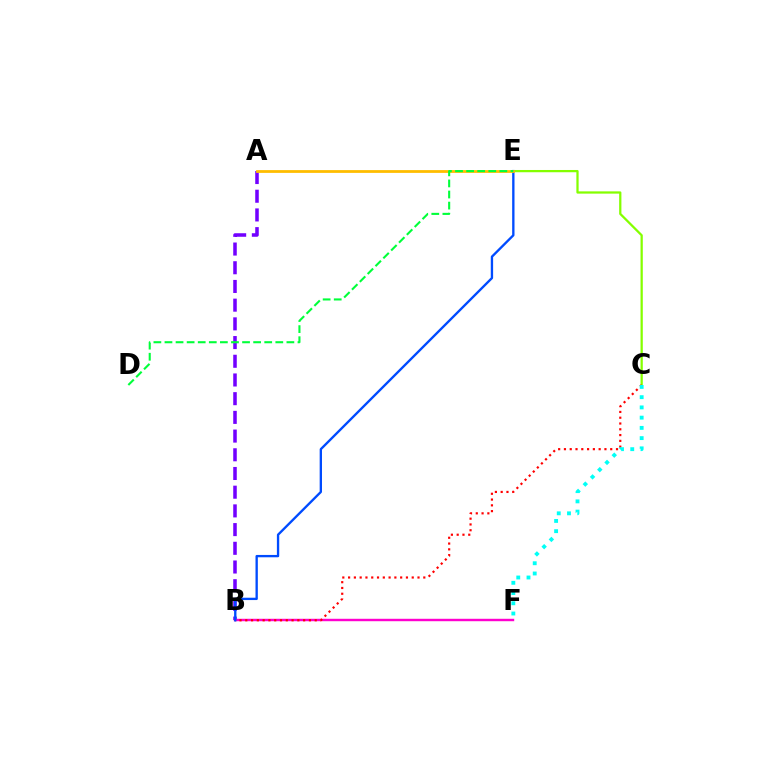{('C', 'E'): [{'color': '#84ff00', 'line_style': 'solid', 'thickness': 1.63}], ('A', 'B'): [{'color': '#7200ff', 'line_style': 'dashed', 'thickness': 2.54}], ('B', 'F'): [{'color': '#ff00cf', 'line_style': 'solid', 'thickness': 1.75}], ('B', 'C'): [{'color': '#ff0000', 'line_style': 'dotted', 'thickness': 1.57}], ('C', 'F'): [{'color': '#00fff6', 'line_style': 'dotted', 'thickness': 2.78}], ('B', 'E'): [{'color': '#004bff', 'line_style': 'solid', 'thickness': 1.68}], ('A', 'E'): [{'color': '#ffbd00', 'line_style': 'solid', 'thickness': 2.0}], ('D', 'E'): [{'color': '#00ff39', 'line_style': 'dashed', 'thickness': 1.51}]}